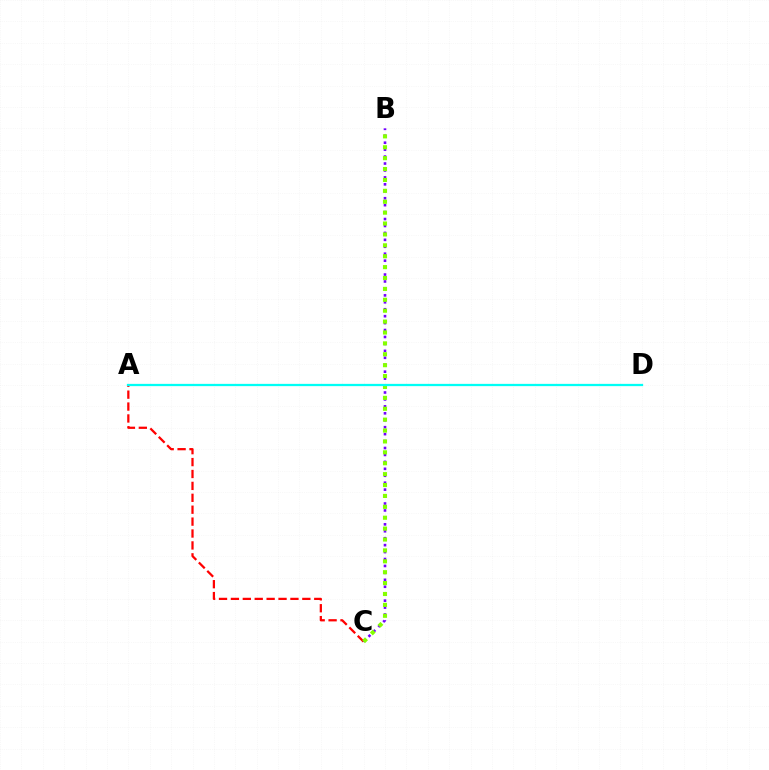{('A', 'C'): [{'color': '#ff0000', 'line_style': 'dashed', 'thickness': 1.62}], ('B', 'C'): [{'color': '#7200ff', 'line_style': 'dotted', 'thickness': 1.89}, {'color': '#84ff00', 'line_style': 'dotted', 'thickness': 2.96}], ('A', 'D'): [{'color': '#00fff6', 'line_style': 'solid', 'thickness': 1.63}]}